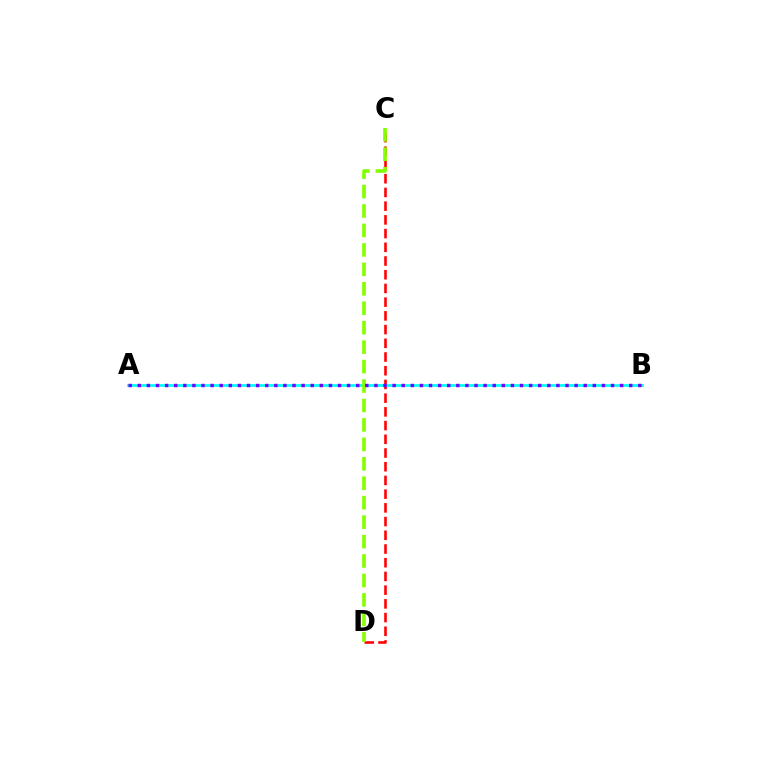{('C', 'D'): [{'color': '#ff0000', 'line_style': 'dashed', 'thickness': 1.86}, {'color': '#84ff00', 'line_style': 'dashed', 'thickness': 2.64}], ('A', 'B'): [{'color': '#00fff6', 'line_style': 'solid', 'thickness': 1.96}, {'color': '#7200ff', 'line_style': 'dotted', 'thickness': 2.47}]}